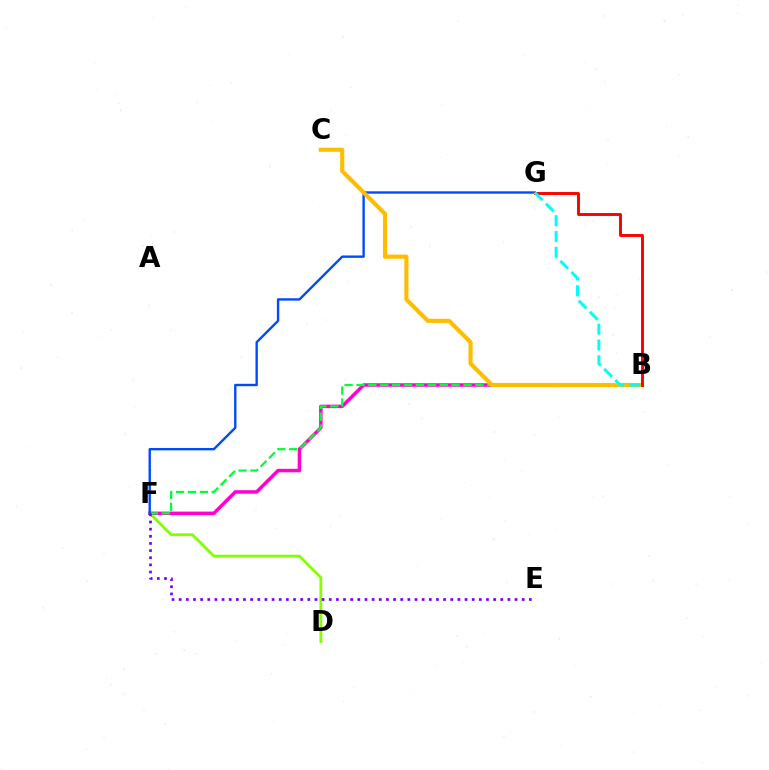{('B', 'F'): [{'color': '#ff00cf', 'line_style': 'solid', 'thickness': 2.51}, {'color': '#00ff39', 'line_style': 'dashed', 'thickness': 1.62}], ('D', 'F'): [{'color': '#84ff00', 'line_style': 'solid', 'thickness': 2.02}], ('F', 'G'): [{'color': '#004bff', 'line_style': 'solid', 'thickness': 1.72}], ('B', 'C'): [{'color': '#ffbd00', 'line_style': 'solid', 'thickness': 2.98}], ('B', 'G'): [{'color': '#ff0000', 'line_style': 'solid', 'thickness': 2.1}, {'color': '#00fff6', 'line_style': 'dashed', 'thickness': 2.14}], ('E', 'F'): [{'color': '#7200ff', 'line_style': 'dotted', 'thickness': 1.94}]}